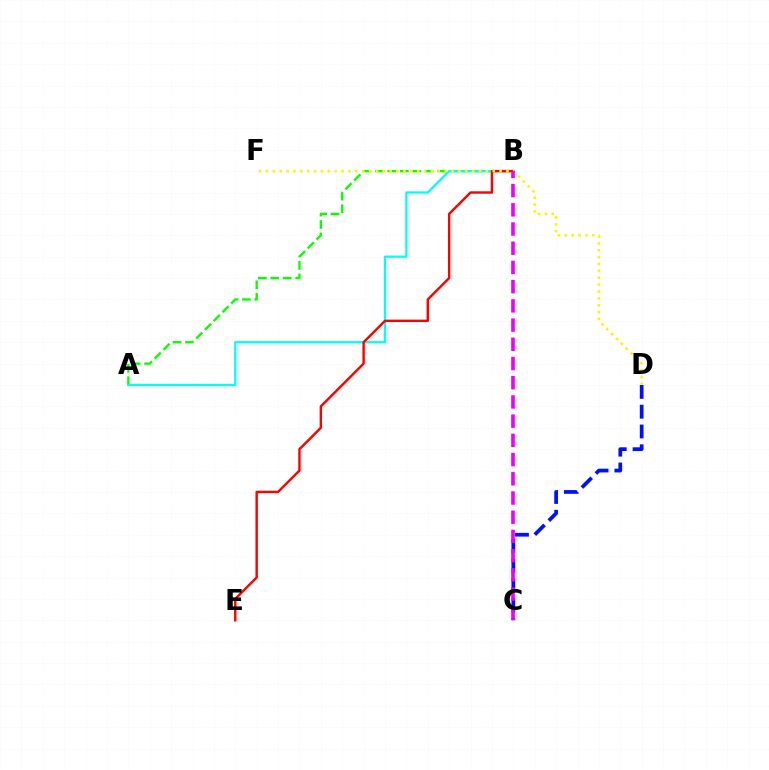{('A', 'B'): [{'color': '#08ff00', 'line_style': 'dashed', 'thickness': 1.69}, {'color': '#00fff6', 'line_style': 'solid', 'thickness': 1.64}], ('C', 'D'): [{'color': '#0010ff', 'line_style': 'dashed', 'thickness': 2.69}], ('B', 'E'): [{'color': '#ff0000', 'line_style': 'solid', 'thickness': 1.74}], ('D', 'F'): [{'color': '#fcf500', 'line_style': 'dotted', 'thickness': 1.87}], ('B', 'C'): [{'color': '#ee00ff', 'line_style': 'dashed', 'thickness': 2.61}]}